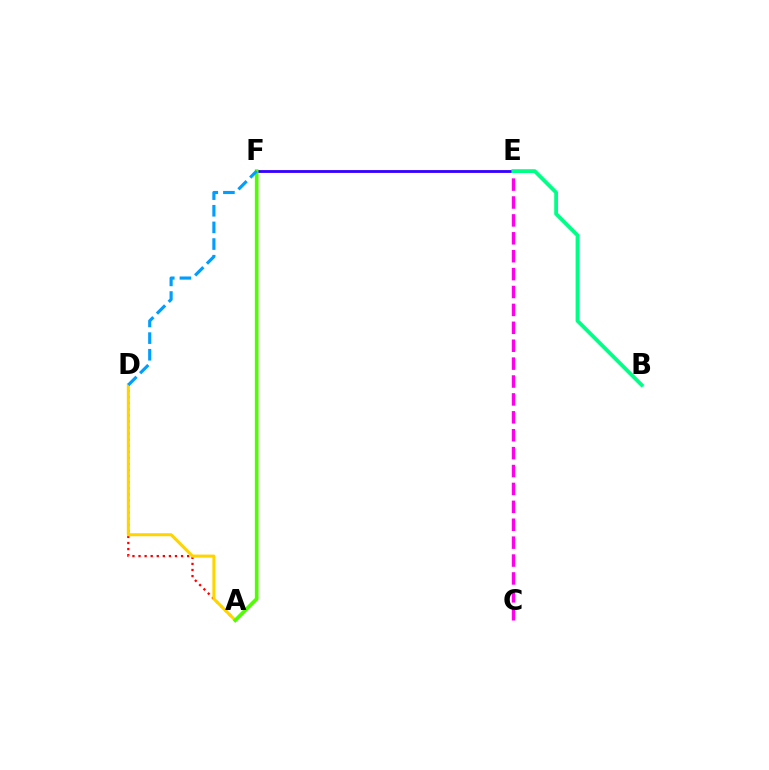{('A', 'D'): [{'color': '#ff0000', 'line_style': 'dotted', 'thickness': 1.65}, {'color': '#ffd500', 'line_style': 'solid', 'thickness': 2.2}], ('C', 'E'): [{'color': '#ff00ed', 'line_style': 'dashed', 'thickness': 2.43}], ('E', 'F'): [{'color': '#3700ff', 'line_style': 'solid', 'thickness': 2.04}], ('B', 'E'): [{'color': '#00ff86', 'line_style': 'solid', 'thickness': 2.73}], ('A', 'F'): [{'color': '#4fff00', 'line_style': 'solid', 'thickness': 2.63}], ('D', 'F'): [{'color': '#009eff', 'line_style': 'dashed', 'thickness': 2.26}]}